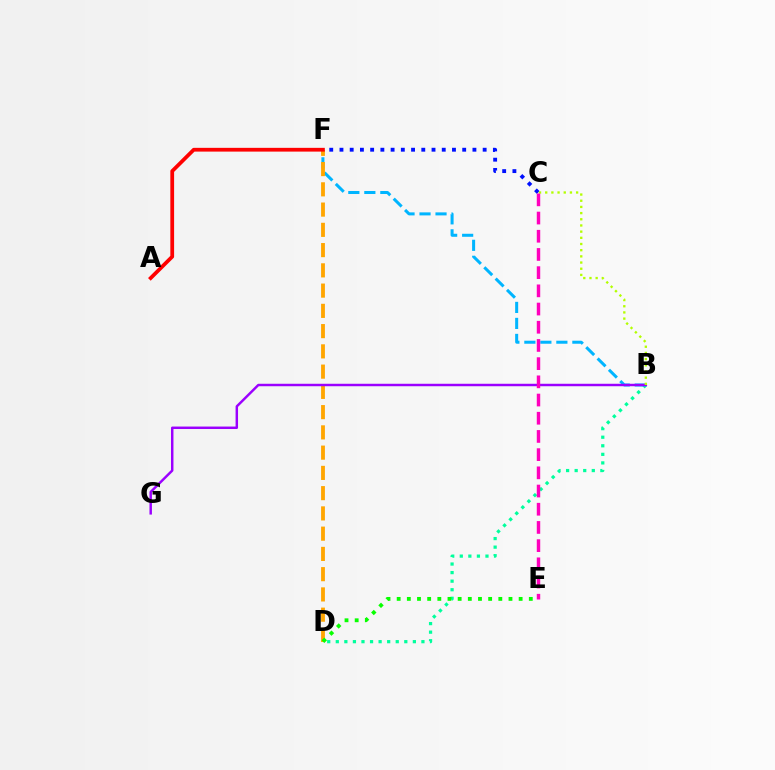{('B', 'D'): [{'color': '#00ff9d', 'line_style': 'dotted', 'thickness': 2.33}], ('B', 'F'): [{'color': '#00b5ff', 'line_style': 'dashed', 'thickness': 2.17}], ('D', 'F'): [{'color': '#ffa500', 'line_style': 'dashed', 'thickness': 2.75}], ('B', 'G'): [{'color': '#9b00ff', 'line_style': 'solid', 'thickness': 1.77}], ('A', 'F'): [{'color': '#ff0000', 'line_style': 'solid', 'thickness': 2.71}], ('D', 'E'): [{'color': '#08ff00', 'line_style': 'dotted', 'thickness': 2.76}], ('C', 'F'): [{'color': '#0010ff', 'line_style': 'dotted', 'thickness': 2.78}], ('B', 'C'): [{'color': '#b3ff00', 'line_style': 'dotted', 'thickness': 1.68}], ('C', 'E'): [{'color': '#ff00bd', 'line_style': 'dashed', 'thickness': 2.47}]}